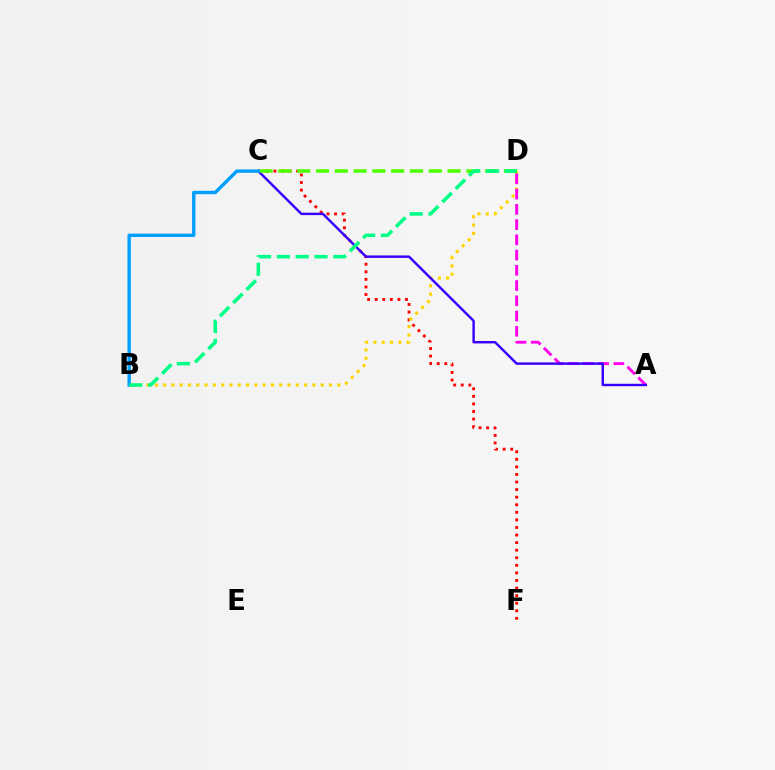{('C', 'F'): [{'color': '#ff0000', 'line_style': 'dotted', 'thickness': 2.06}], ('B', 'D'): [{'color': '#ffd500', 'line_style': 'dotted', 'thickness': 2.25}, {'color': '#00ff86', 'line_style': 'dashed', 'thickness': 2.55}], ('A', 'D'): [{'color': '#ff00ed', 'line_style': 'dashed', 'thickness': 2.07}], ('A', 'C'): [{'color': '#3700ff', 'line_style': 'solid', 'thickness': 1.75}], ('C', 'D'): [{'color': '#4fff00', 'line_style': 'dashed', 'thickness': 2.55}], ('B', 'C'): [{'color': '#009eff', 'line_style': 'solid', 'thickness': 2.44}]}